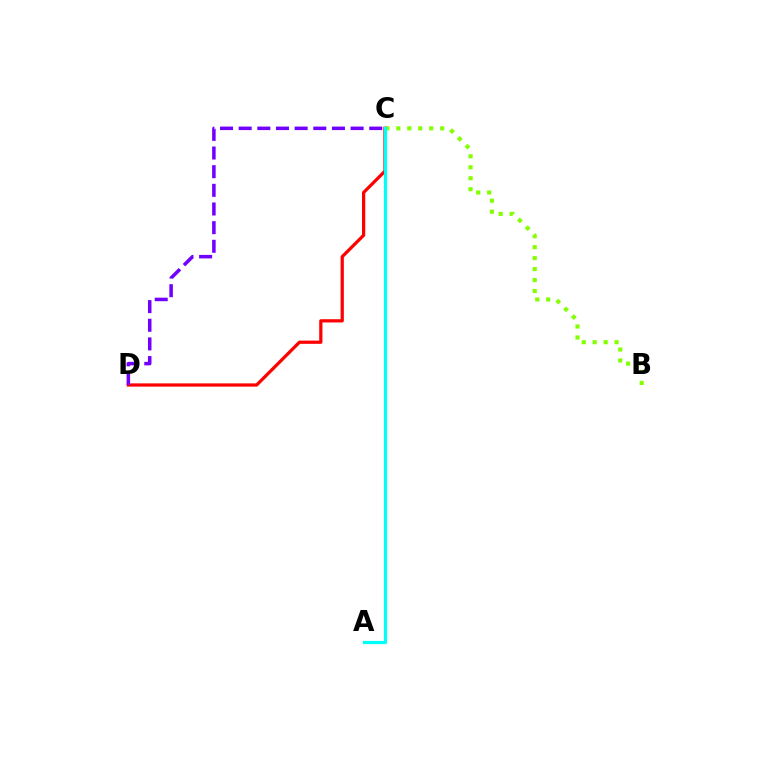{('B', 'C'): [{'color': '#84ff00', 'line_style': 'dotted', 'thickness': 2.98}], ('C', 'D'): [{'color': '#ff0000', 'line_style': 'solid', 'thickness': 2.33}, {'color': '#7200ff', 'line_style': 'dashed', 'thickness': 2.53}], ('A', 'C'): [{'color': '#00fff6', 'line_style': 'solid', 'thickness': 2.3}]}